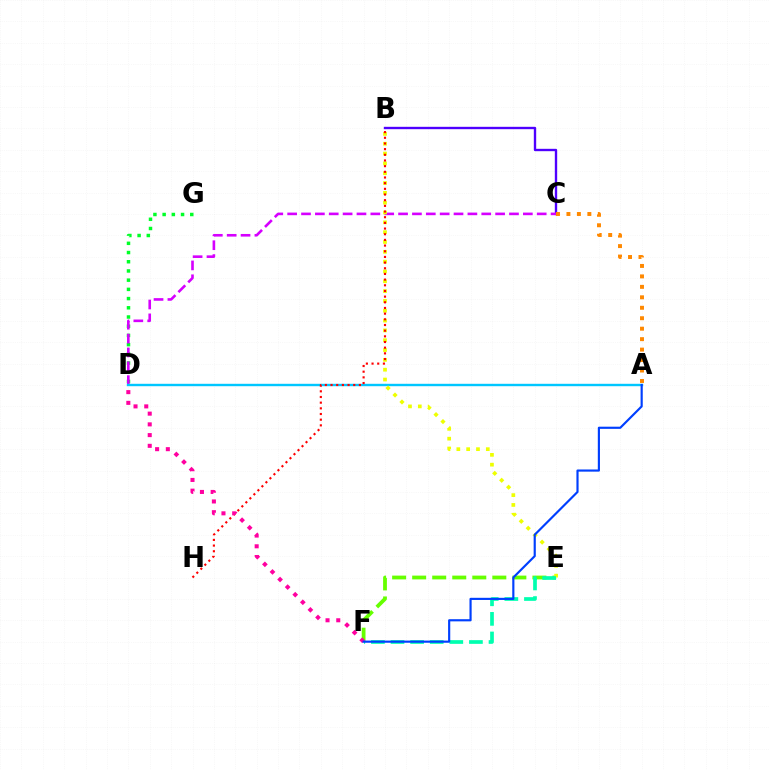{('D', 'G'): [{'color': '#00ff27', 'line_style': 'dotted', 'thickness': 2.5}], ('B', 'C'): [{'color': '#4f00ff', 'line_style': 'solid', 'thickness': 1.7}], ('C', 'D'): [{'color': '#d600ff', 'line_style': 'dashed', 'thickness': 1.88}], ('A', 'C'): [{'color': '#ff8800', 'line_style': 'dotted', 'thickness': 2.84}], ('E', 'F'): [{'color': '#66ff00', 'line_style': 'dashed', 'thickness': 2.72}, {'color': '#00ffaf', 'line_style': 'dashed', 'thickness': 2.66}], ('A', 'D'): [{'color': '#00c7ff', 'line_style': 'solid', 'thickness': 1.73}], ('B', 'E'): [{'color': '#eeff00', 'line_style': 'dotted', 'thickness': 2.67}], ('B', 'H'): [{'color': '#ff0000', 'line_style': 'dotted', 'thickness': 1.54}], ('D', 'F'): [{'color': '#ff00a0', 'line_style': 'dotted', 'thickness': 2.91}], ('A', 'F'): [{'color': '#003fff', 'line_style': 'solid', 'thickness': 1.56}]}